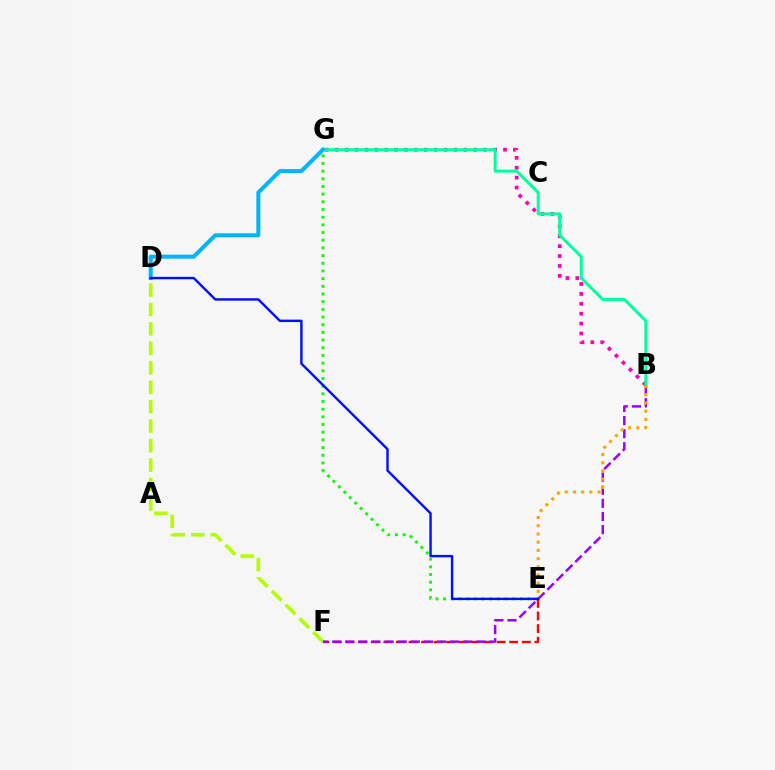{('E', 'G'): [{'color': '#08ff00', 'line_style': 'dotted', 'thickness': 2.09}], ('B', 'G'): [{'color': '#ff00bd', 'line_style': 'dotted', 'thickness': 2.69}, {'color': '#00ff9d', 'line_style': 'solid', 'thickness': 2.13}], ('E', 'F'): [{'color': '#ff0000', 'line_style': 'dashed', 'thickness': 1.71}], ('D', 'F'): [{'color': '#b3ff00', 'line_style': 'dashed', 'thickness': 2.64}], ('B', 'F'): [{'color': '#9b00ff', 'line_style': 'dashed', 'thickness': 1.78}], ('D', 'G'): [{'color': '#00b5ff', 'line_style': 'solid', 'thickness': 2.89}], ('B', 'E'): [{'color': '#ffa500', 'line_style': 'dotted', 'thickness': 2.23}], ('D', 'E'): [{'color': '#0010ff', 'line_style': 'solid', 'thickness': 1.74}]}